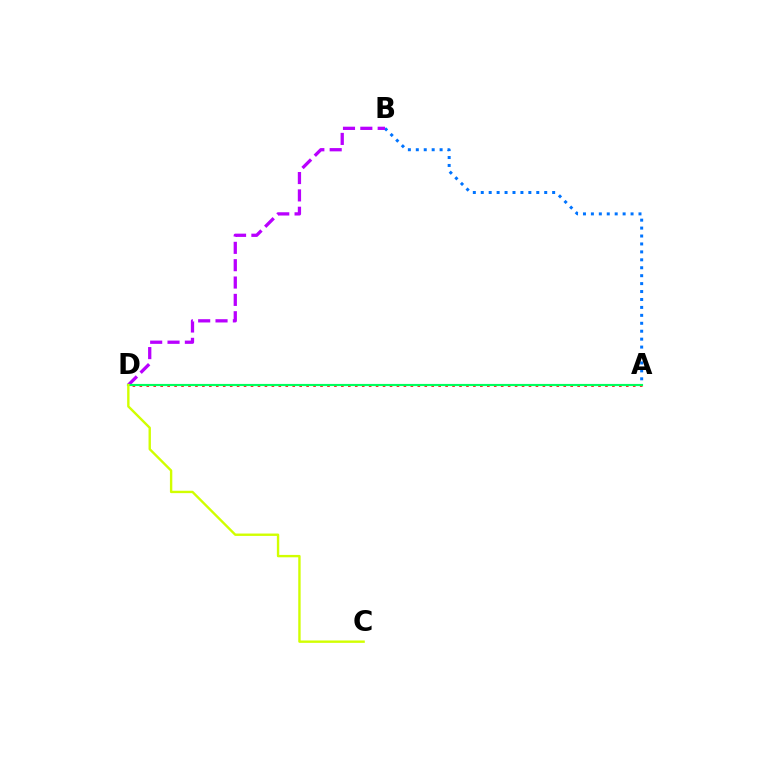{('A', 'D'): [{'color': '#ff0000', 'line_style': 'dotted', 'thickness': 1.89}, {'color': '#00ff5c', 'line_style': 'solid', 'thickness': 1.55}], ('A', 'B'): [{'color': '#0074ff', 'line_style': 'dotted', 'thickness': 2.16}], ('B', 'D'): [{'color': '#b900ff', 'line_style': 'dashed', 'thickness': 2.36}], ('C', 'D'): [{'color': '#d1ff00', 'line_style': 'solid', 'thickness': 1.72}]}